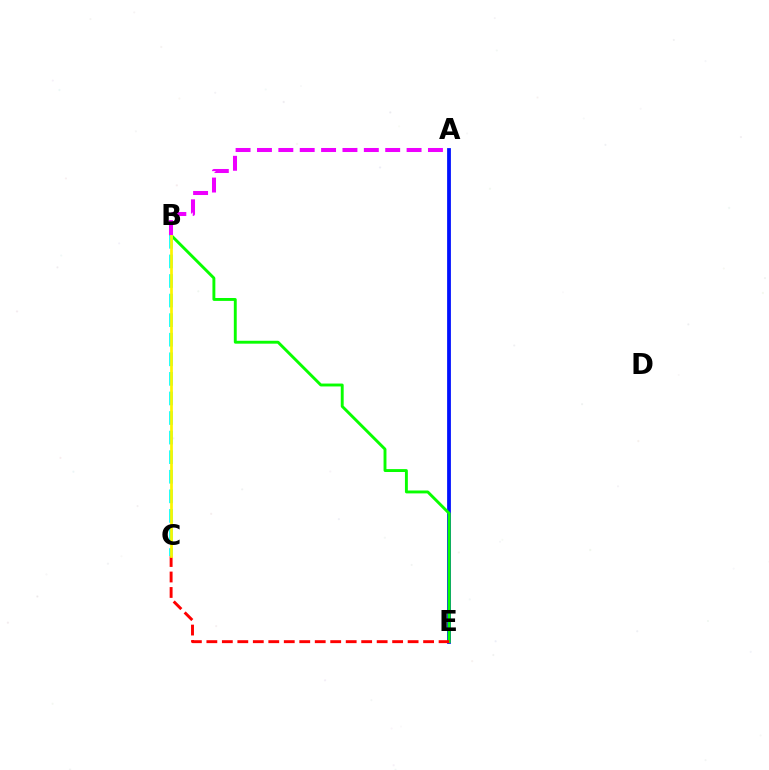{('A', 'E'): [{'color': '#0010ff', 'line_style': 'solid', 'thickness': 2.72}], ('B', 'E'): [{'color': '#08ff00', 'line_style': 'solid', 'thickness': 2.09}], ('C', 'E'): [{'color': '#ff0000', 'line_style': 'dashed', 'thickness': 2.1}], ('B', 'C'): [{'color': '#00fff6', 'line_style': 'dashed', 'thickness': 2.66}, {'color': '#fcf500', 'line_style': 'solid', 'thickness': 1.96}], ('A', 'B'): [{'color': '#ee00ff', 'line_style': 'dashed', 'thickness': 2.9}]}